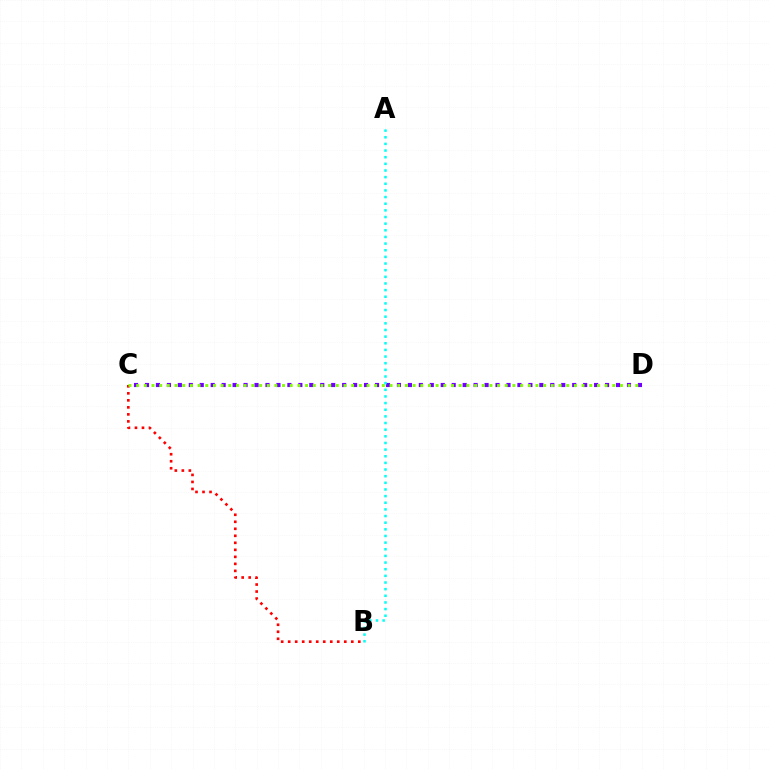{('C', 'D'): [{'color': '#7200ff', 'line_style': 'dotted', 'thickness': 2.98}, {'color': '#84ff00', 'line_style': 'dotted', 'thickness': 2.09}], ('B', 'C'): [{'color': '#ff0000', 'line_style': 'dotted', 'thickness': 1.9}], ('A', 'B'): [{'color': '#00fff6', 'line_style': 'dotted', 'thickness': 1.81}]}